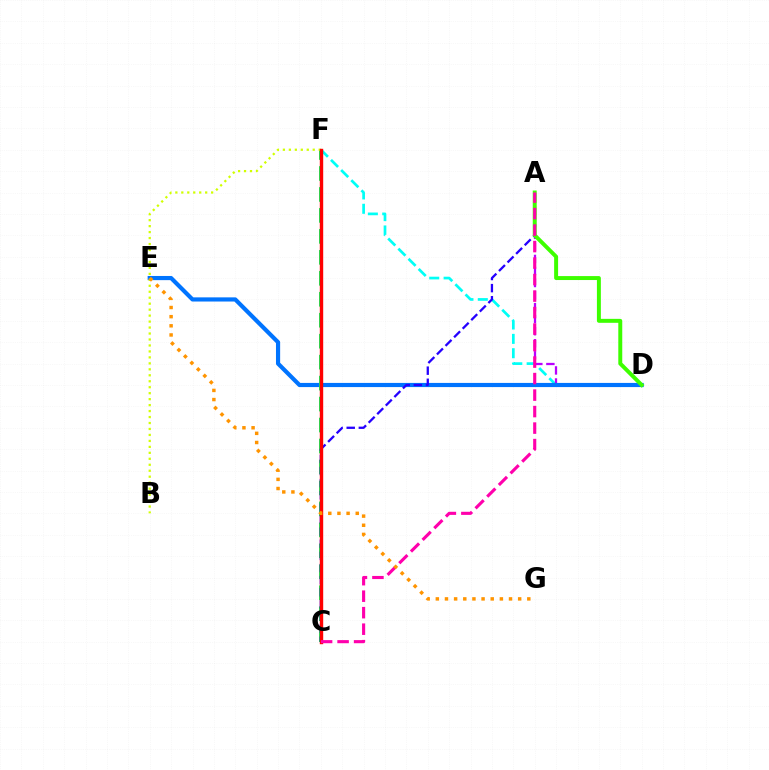{('D', 'F'): [{'color': '#00fff6', 'line_style': 'dashed', 'thickness': 1.95}], ('A', 'D'): [{'color': '#b900ff', 'line_style': 'dashed', 'thickness': 1.64}, {'color': '#3dff00', 'line_style': 'solid', 'thickness': 2.85}], ('D', 'E'): [{'color': '#0074ff', 'line_style': 'solid', 'thickness': 3.0}], ('C', 'F'): [{'color': '#00ff5c', 'line_style': 'dashed', 'thickness': 2.85}, {'color': '#ff0000', 'line_style': 'solid', 'thickness': 2.45}], ('A', 'C'): [{'color': '#2500ff', 'line_style': 'dashed', 'thickness': 1.65}, {'color': '#ff00ac', 'line_style': 'dashed', 'thickness': 2.24}], ('B', 'F'): [{'color': '#d1ff00', 'line_style': 'dotted', 'thickness': 1.62}], ('E', 'G'): [{'color': '#ff9400', 'line_style': 'dotted', 'thickness': 2.49}]}